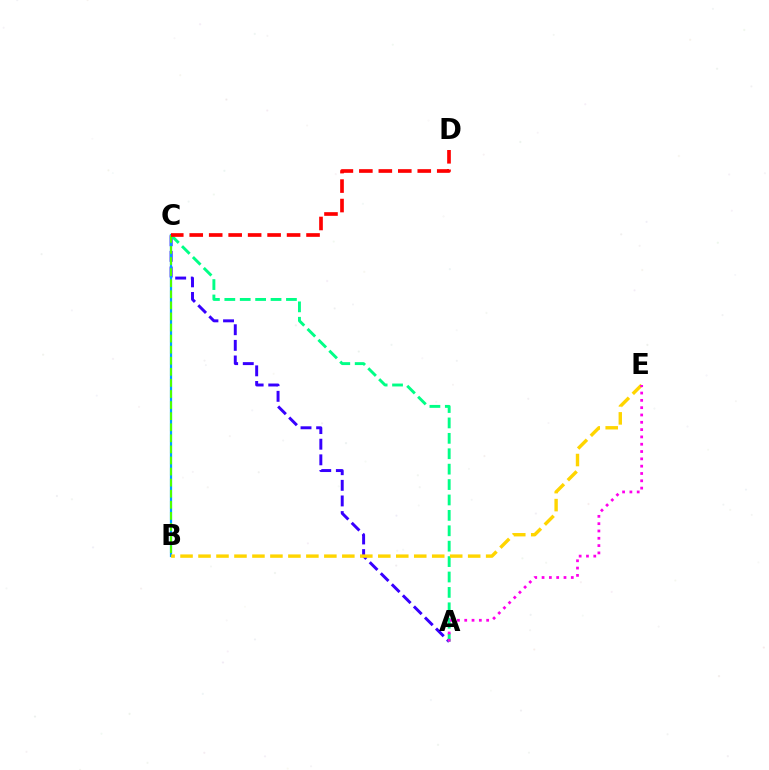{('A', 'C'): [{'color': '#3700ff', 'line_style': 'dashed', 'thickness': 2.12}, {'color': '#00ff86', 'line_style': 'dashed', 'thickness': 2.09}], ('B', 'C'): [{'color': '#009eff', 'line_style': 'solid', 'thickness': 1.61}, {'color': '#4fff00', 'line_style': 'dashed', 'thickness': 1.51}], ('B', 'E'): [{'color': '#ffd500', 'line_style': 'dashed', 'thickness': 2.44}], ('C', 'D'): [{'color': '#ff0000', 'line_style': 'dashed', 'thickness': 2.64}], ('A', 'E'): [{'color': '#ff00ed', 'line_style': 'dotted', 'thickness': 1.99}]}